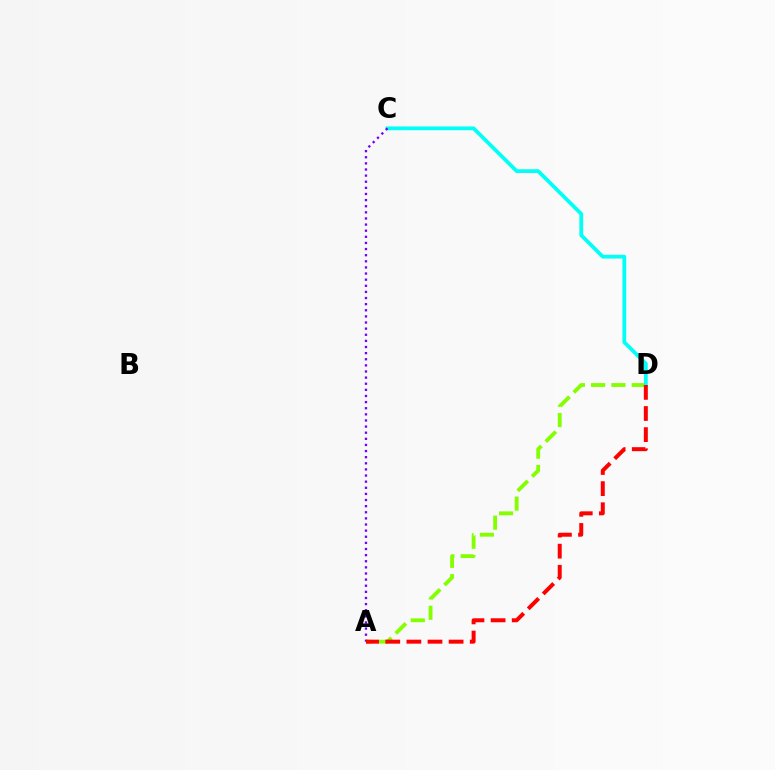{('A', 'D'): [{'color': '#84ff00', 'line_style': 'dashed', 'thickness': 2.76}, {'color': '#ff0000', 'line_style': 'dashed', 'thickness': 2.87}], ('C', 'D'): [{'color': '#00fff6', 'line_style': 'solid', 'thickness': 2.7}], ('A', 'C'): [{'color': '#7200ff', 'line_style': 'dotted', 'thickness': 1.66}]}